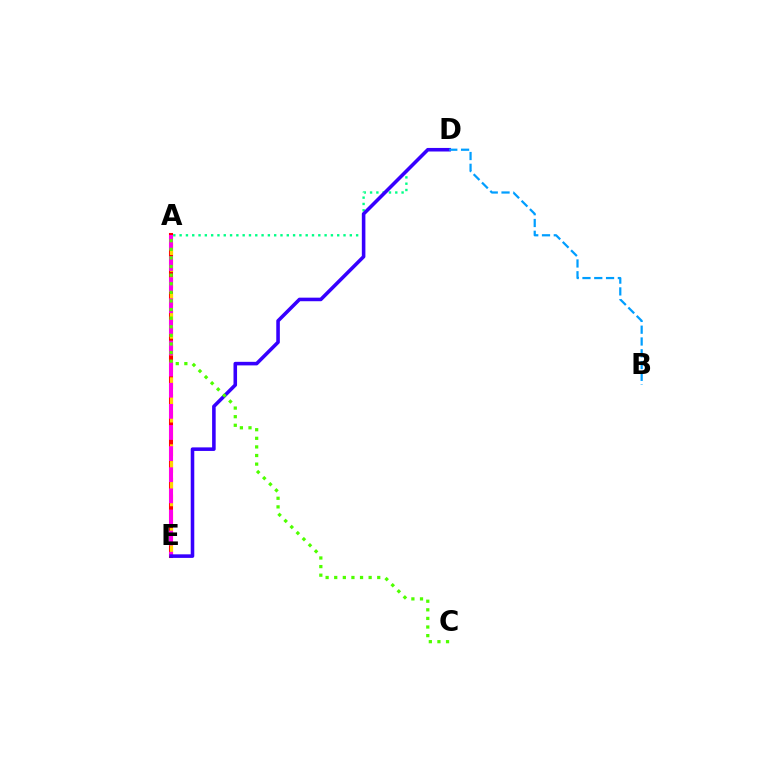{('A', 'E'): [{'color': '#ff0000', 'line_style': 'solid', 'thickness': 2.92}, {'color': '#ffd500', 'line_style': 'dashed', 'thickness': 2.28}, {'color': '#ff00ed', 'line_style': 'dashed', 'thickness': 2.87}], ('A', 'D'): [{'color': '#00ff86', 'line_style': 'dotted', 'thickness': 1.71}], ('D', 'E'): [{'color': '#3700ff', 'line_style': 'solid', 'thickness': 2.57}], ('A', 'C'): [{'color': '#4fff00', 'line_style': 'dotted', 'thickness': 2.34}], ('B', 'D'): [{'color': '#009eff', 'line_style': 'dashed', 'thickness': 1.6}]}